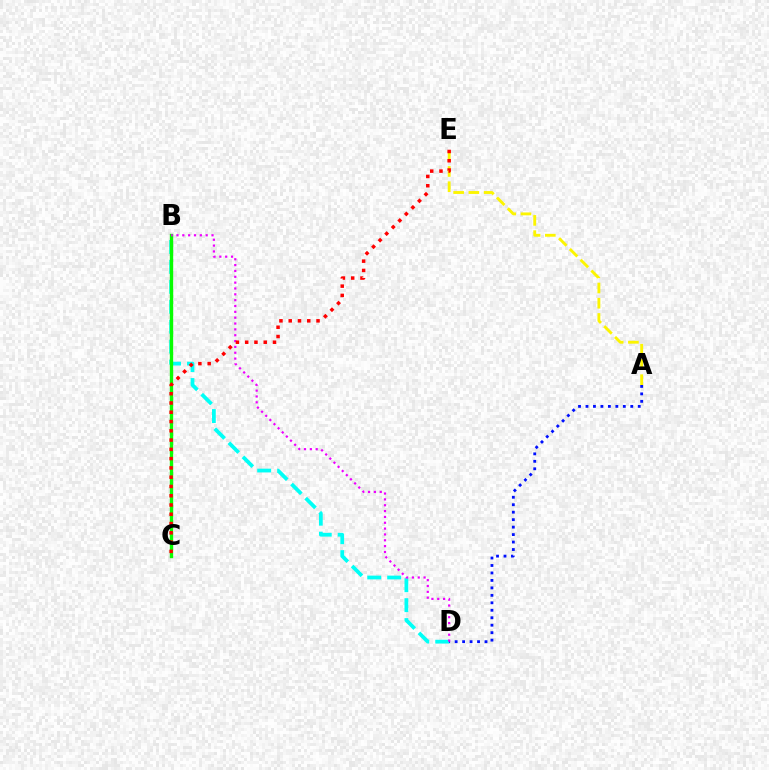{('B', 'D'): [{'color': '#00fff6', 'line_style': 'dashed', 'thickness': 2.71}, {'color': '#ee00ff', 'line_style': 'dotted', 'thickness': 1.59}], ('B', 'C'): [{'color': '#08ff00', 'line_style': 'solid', 'thickness': 2.42}], ('A', 'E'): [{'color': '#fcf500', 'line_style': 'dashed', 'thickness': 2.07}], ('A', 'D'): [{'color': '#0010ff', 'line_style': 'dotted', 'thickness': 2.03}], ('C', 'E'): [{'color': '#ff0000', 'line_style': 'dotted', 'thickness': 2.52}]}